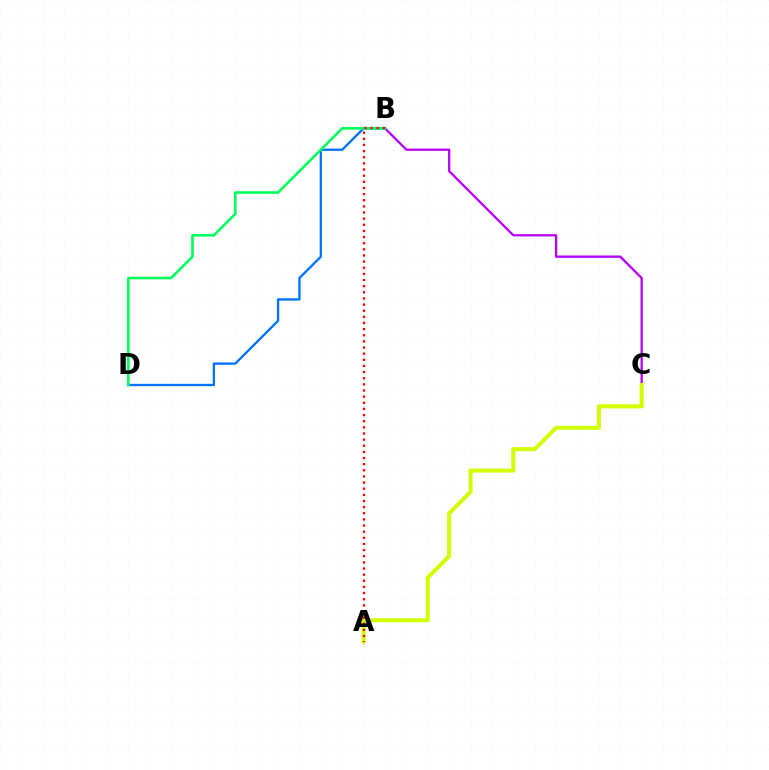{('B', 'C'): [{'color': '#b900ff', 'line_style': 'solid', 'thickness': 1.66}], ('A', 'C'): [{'color': '#d1ff00', 'line_style': 'solid', 'thickness': 2.9}], ('B', 'D'): [{'color': '#0074ff', 'line_style': 'solid', 'thickness': 1.68}, {'color': '#00ff5c', 'line_style': 'solid', 'thickness': 1.87}], ('A', 'B'): [{'color': '#ff0000', 'line_style': 'dotted', 'thickness': 1.67}]}